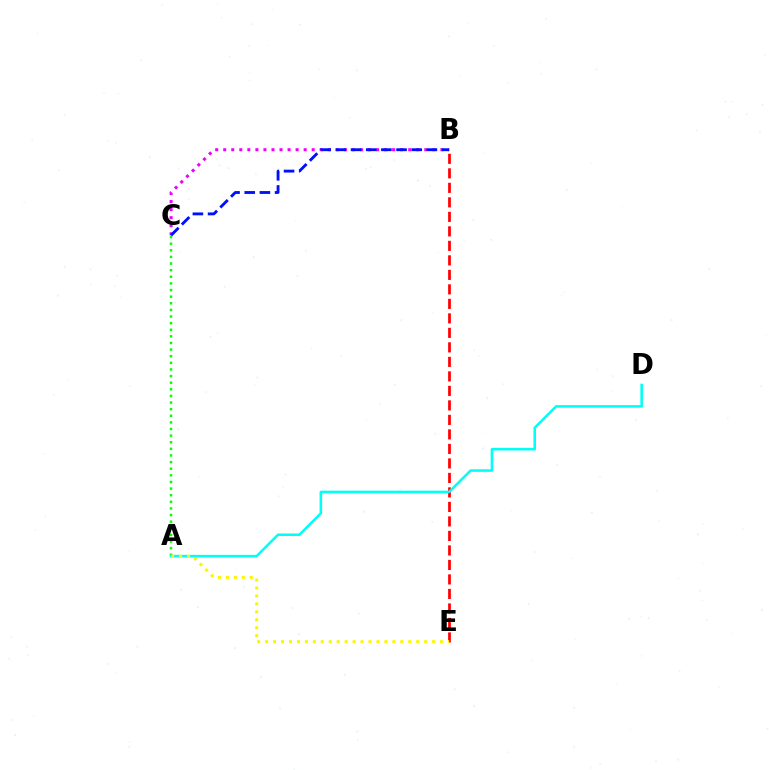{('B', 'C'): [{'color': '#ee00ff', 'line_style': 'dotted', 'thickness': 2.19}, {'color': '#0010ff', 'line_style': 'dashed', 'thickness': 2.06}], ('B', 'E'): [{'color': '#ff0000', 'line_style': 'dashed', 'thickness': 1.97}], ('A', 'C'): [{'color': '#08ff00', 'line_style': 'dotted', 'thickness': 1.8}], ('A', 'D'): [{'color': '#00fff6', 'line_style': 'solid', 'thickness': 1.84}], ('A', 'E'): [{'color': '#fcf500', 'line_style': 'dotted', 'thickness': 2.16}]}